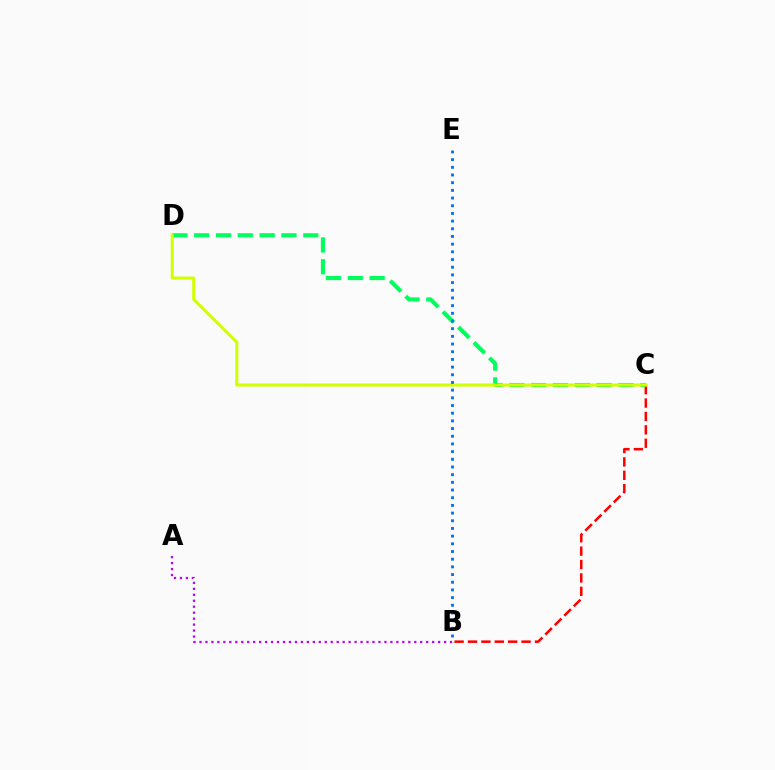{('B', 'C'): [{'color': '#ff0000', 'line_style': 'dashed', 'thickness': 1.82}], ('C', 'D'): [{'color': '#00ff5c', 'line_style': 'dashed', 'thickness': 2.96}, {'color': '#d1ff00', 'line_style': 'solid', 'thickness': 2.2}], ('A', 'B'): [{'color': '#b900ff', 'line_style': 'dotted', 'thickness': 1.62}], ('B', 'E'): [{'color': '#0074ff', 'line_style': 'dotted', 'thickness': 2.09}]}